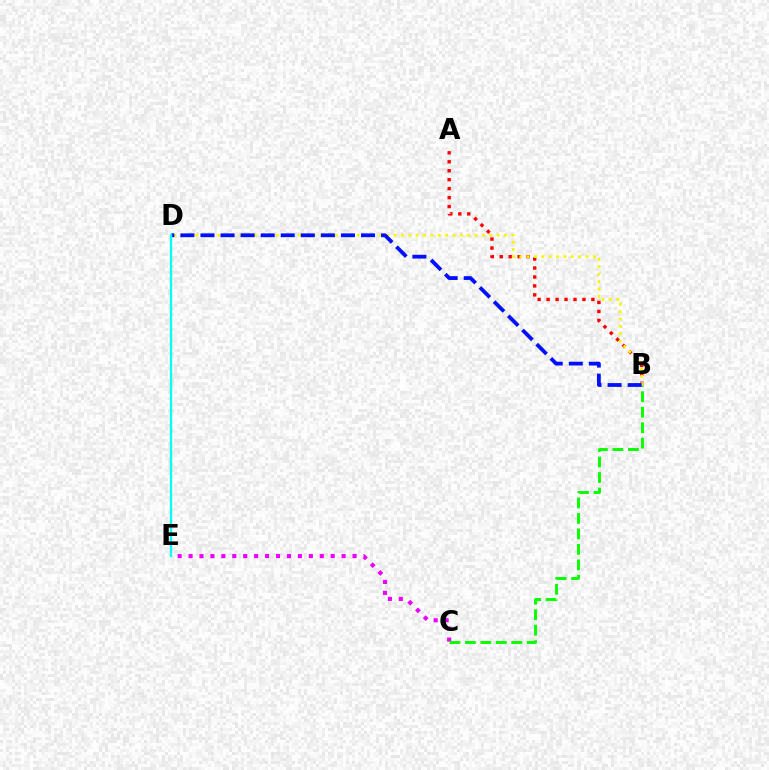{('A', 'B'): [{'color': '#ff0000', 'line_style': 'dotted', 'thickness': 2.44}], ('C', 'E'): [{'color': '#ee00ff', 'line_style': 'dotted', 'thickness': 2.97}], ('B', 'D'): [{'color': '#fcf500', 'line_style': 'dotted', 'thickness': 2.0}, {'color': '#0010ff', 'line_style': 'dashed', 'thickness': 2.73}], ('B', 'C'): [{'color': '#08ff00', 'line_style': 'dashed', 'thickness': 2.1}], ('D', 'E'): [{'color': '#00fff6', 'line_style': 'solid', 'thickness': 1.66}]}